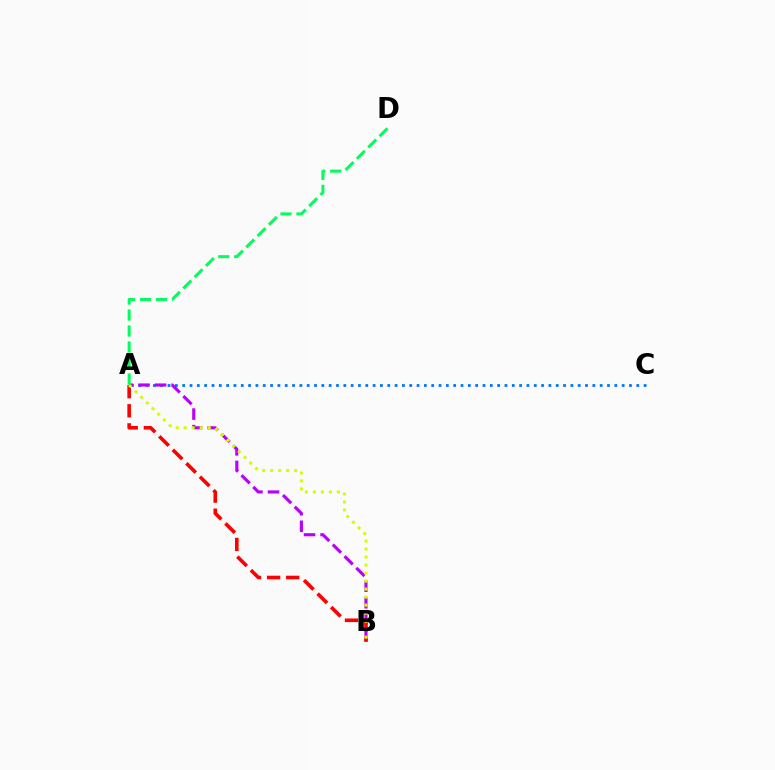{('A', 'C'): [{'color': '#0074ff', 'line_style': 'dotted', 'thickness': 1.99}], ('A', 'B'): [{'color': '#b900ff', 'line_style': 'dashed', 'thickness': 2.25}, {'color': '#ff0000', 'line_style': 'dashed', 'thickness': 2.6}, {'color': '#d1ff00', 'line_style': 'dotted', 'thickness': 2.18}], ('A', 'D'): [{'color': '#00ff5c', 'line_style': 'dashed', 'thickness': 2.17}]}